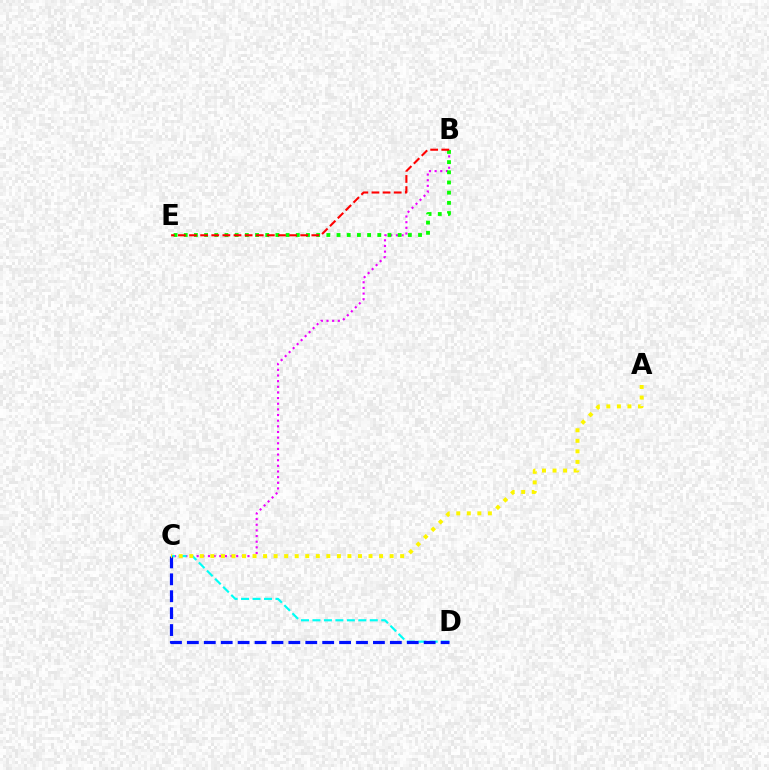{('B', 'C'): [{'color': '#ee00ff', 'line_style': 'dotted', 'thickness': 1.53}], ('C', 'D'): [{'color': '#00fff6', 'line_style': 'dashed', 'thickness': 1.56}, {'color': '#0010ff', 'line_style': 'dashed', 'thickness': 2.3}], ('B', 'E'): [{'color': '#08ff00', 'line_style': 'dotted', 'thickness': 2.77}, {'color': '#ff0000', 'line_style': 'dashed', 'thickness': 1.51}], ('A', 'C'): [{'color': '#fcf500', 'line_style': 'dotted', 'thickness': 2.86}]}